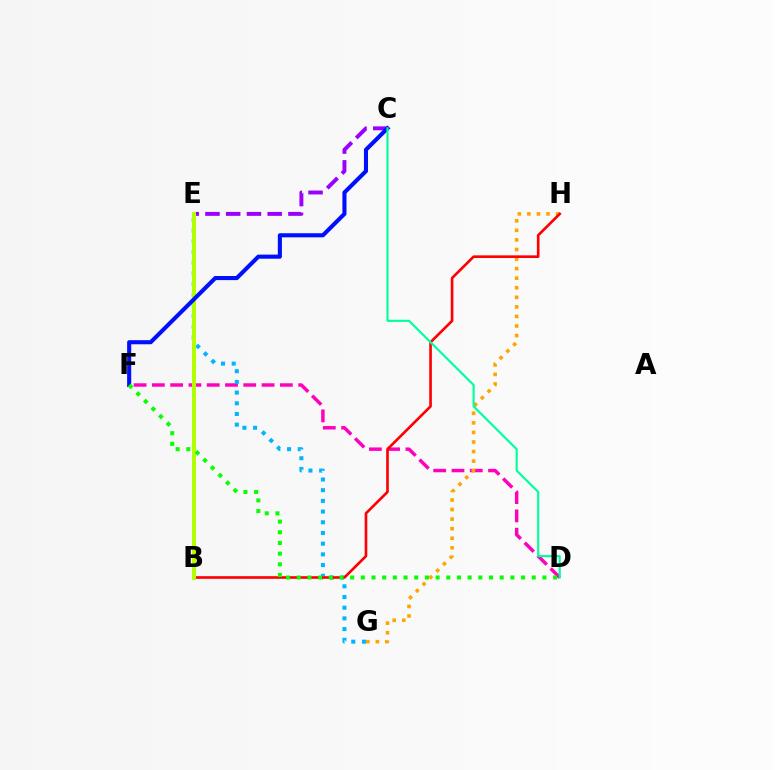{('D', 'F'): [{'color': '#ff00bd', 'line_style': 'dashed', 'thickness': 2.48}, {'color': '#08ff00', 'line_style': 'dotted', 'thickness': 2.9}], ('G', 'H'): [{'color': '#ffa500', 'line_style': 'dotted', 'thickness': 2.6}], ('C', 'E'): [{'color': '#9b00ff', 'line_style': 'dashed', 'thickness': 2.82}], ('E', 'G'): [{'color': '#00b5ff', 'line_style': 'dotted', 'thickness': 2.91}], ('B', 'H'): [{'color': '#ff0000', 'line_style': 'solid', 'thickness': 1.9}], ('B', 'E'): [{'color': '#b3ff00', 'line_style': 'solid', 'thickness': 2.86}], ('C', 'F'): [{'color': '#0010ff', 'line_style': 'solid', 'thickness': 2.95}], ('C', 'D'): [{'color': '#00ff9d', 'line_style': 'solid', 'thickness': 1.55}]}